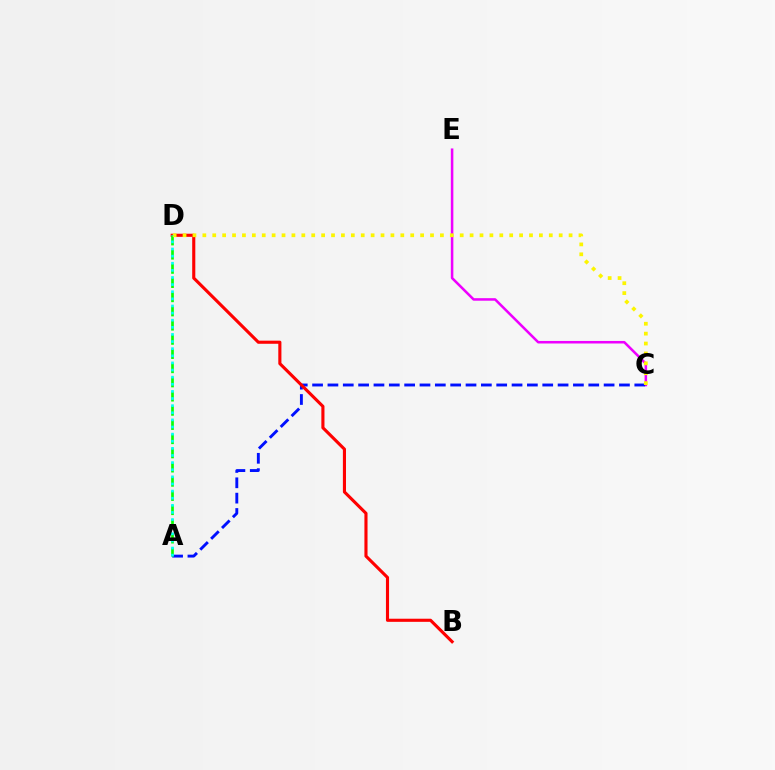{('C', 'E'): [{'color': '#ee00ff', 'line_style': 'solid', 'thickness': 1.83}], ('A', 'C'): [{'color': '#0010ff', 'line_style': 'dashed', 'thickness': 2.08}], ('B', 'D'): [{'color': '#ff0000', 'line_style': 'solid', 'thickness': 2.24}], ('A', 'D'): [{'color': '#08ff00', 'line_style': 'dashed', 'thickness': 1.93}, {'color': '#00fff6', 'line_style': 'dotted', 'thickness': 1.93}], ('C', 'D'): [{'color': '#fcf500', 'line_style': 'dotted', 'thickness': 2.69}]}